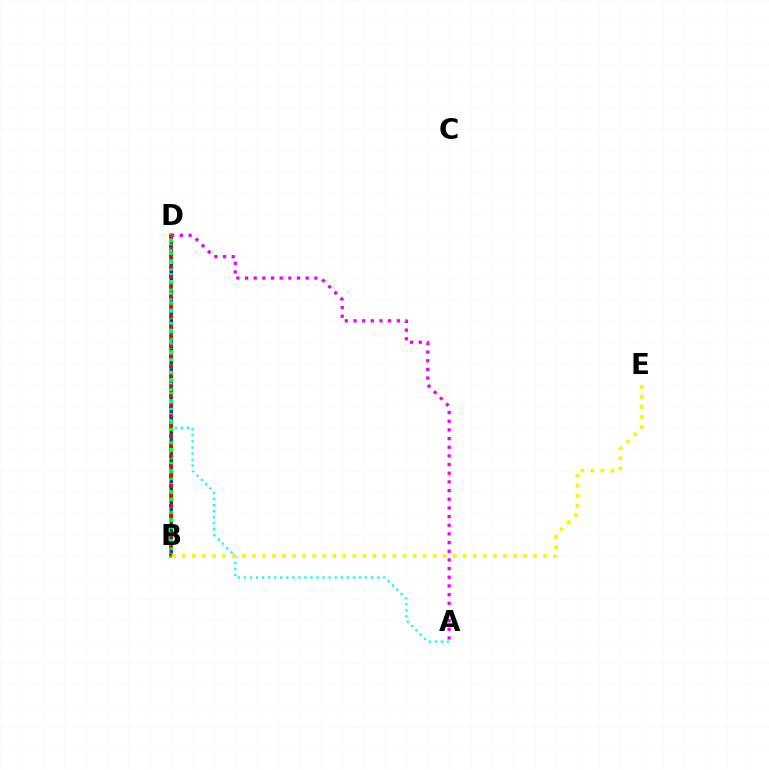{('B', 'D'): [{'color': '#08ff00', 'line_style': 'solid', 'thickness': 2.86}, {'color': '#0010ff', 'line_style': 'dotted', 'thickness': 1.9}, {'color': '#ff0000', 'line_style': 'dotted', 'thickness': 2.71}], ('A', 'D'): [{'color': '#00fff6', 'line_style': 'dotted', 'thickness': 1.65}, {'color': '#ee00ff', 'line_style': 'dotted', 'thickness': 2.36}], ('B', 'E'): [{'color': '#fcf500', 'line_style': 'dotted', 'thickness': 2.73}]}